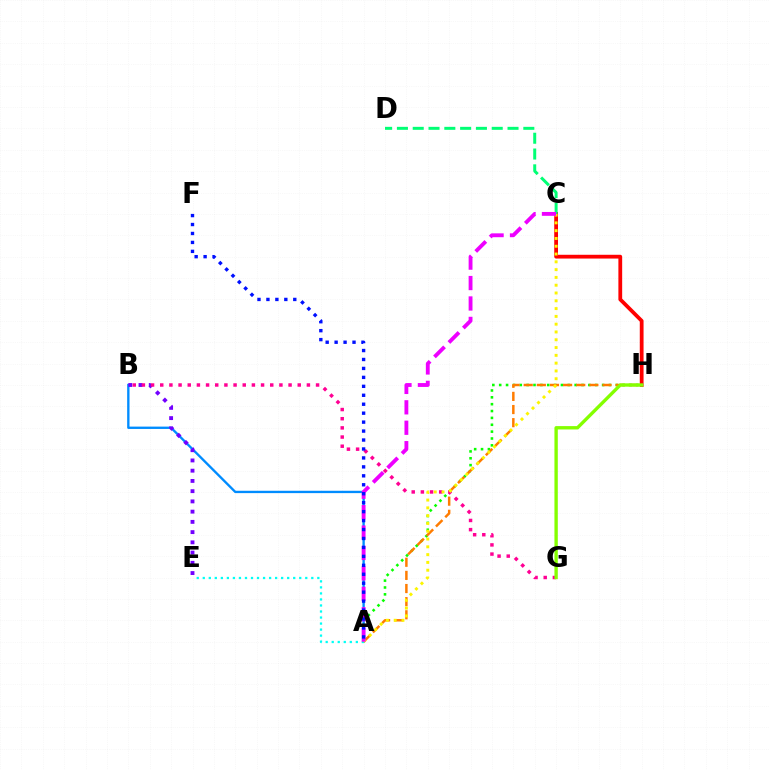{('A', 'H'): [{'color': '#08ff00', 'line_style': 'dotted', 'thickness': 1.86}, {'color': '#ff7c00', 'line_style': 'dashed', 'thickness': 1.78}], ('A', 'B'): [{'color': '#008cff', 'line_style': 'solid', 'thickness': 1.69}], ('A', 'E'): [{'color': '#00fff6', 'line_style': 'dotted', 'thickness': 1.64}], ('C', 'H'): [{'color': '#ff0000', 'line_style': 'solid', 'thickness': 2.72}], ('B', 'E'): [{'color': '#7200ff', 'line_style': 'dotted', 'thickness': 2.78}], ('B', 'G'): [{'color': '#ff0094', 'line_style': 'dotted', 'thickness': 2.49}], ('A', 'C'): [{'color': '#fcf500', 'line_style': 'dotted', 'thickness': 2.12}, {'color': '#ee00ff', 'line_style': 'dashed', 'thickness': 2.77}], ('C', 'D'): [{'color': '#00ff74', 'line_style': 'dashed', 'thickness': 2.15}], ('A', 'F'): [{'color': '#0010ff', 'line_style': 'dotted', 'thickness': 2.43}], ('G', 'H'): [{'color': '#84ff00', 'line_style': 'solid', 'thickness': 2.42}]}